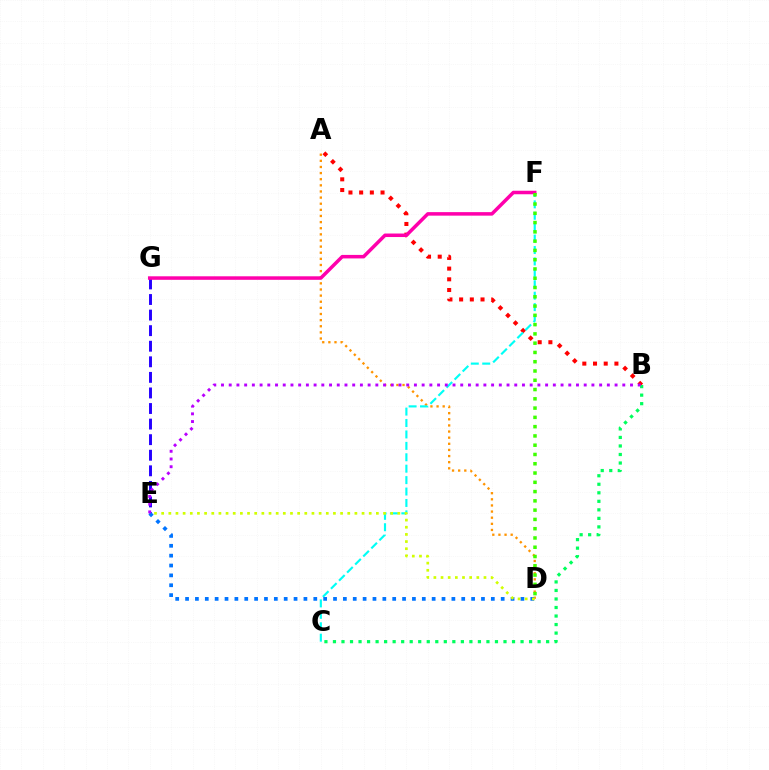{('A', 'D'): [{'color': '#ff9400', 'line_style': 'dotted', 'thickness': 1.66}], ('A', 'B'): [{'color': '#ff0000', 'line_style': 'dotted', 'thickness': 2.91}], ('C', 'F'): [{'color': '#00fff6', 'line_style': 'dashed', 'thickness': 1.55}], ('E', 'G'): [{'color': '#2500ff', 'line_style': 'dashed', 'thickness': 2.12}], ('B', 'C'): [{'color': '#00ff5c', 'line_style': 'dotted', 'thickness': 2.32}], ('F', 'G'): [{'color': '#ff00ac', 'line_style': 'solid', 'thickness': 2.53}], ('D', 'E'): [{'color': '#0074ff', 'line_style': 'dotted', 'thickness': 2.68}, {'color': '#d1ff00', 'line_style': 'dotted', 'thickness': 1.94}], ('B', 'E'): [{'color': '#b900ff', 'line_style': 'dotted', 'thickness': 2.1}], ('D', 'F'): [{'color': '#3dff00', 'line_style': 'dotted', 'thickness': 2.52}]}